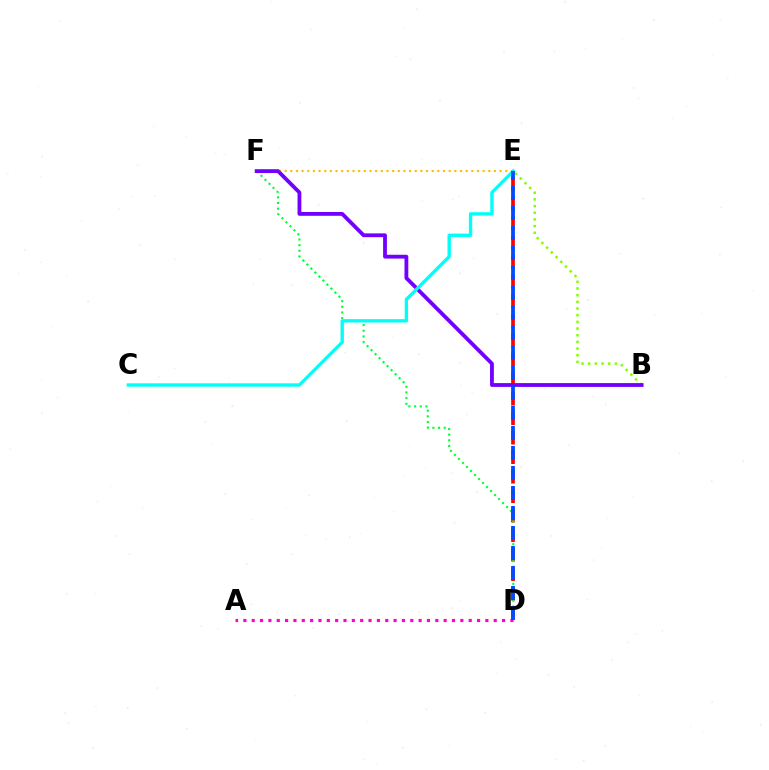{('D', 'E'): [{'color': '#ff0000', 'line_style': 'dashed', 'thickness': 2.65}, {'color': '#004bff', 'line_style': 'dashed', 'thickness': 2.72}], ('D', 'F'): [{'color': '#00ff39', 'line_style': 'dotted', 'thickness': 1.54}], ('B', 'E'): [{'color': '#84ff00', 'line_style': 'dotted', 'thickness': 1.81}], ('E', 'F'): [{'color': '#ffbd00', 'line_style': 'dotted', 'thickness': 1.54}], ('B', 'F'): [{'color': '#7200ff', 'line_style': 'solid', 'thickness': 2.75}], ('A', 'D'): [{'color': '#ff00cf', 'line_style': 'dotted', 'thickness': 2.27}], ('C', 'E'): [{'color': '#00fff6', 'line_style': 'solid', 'thickness': 2.42}]}